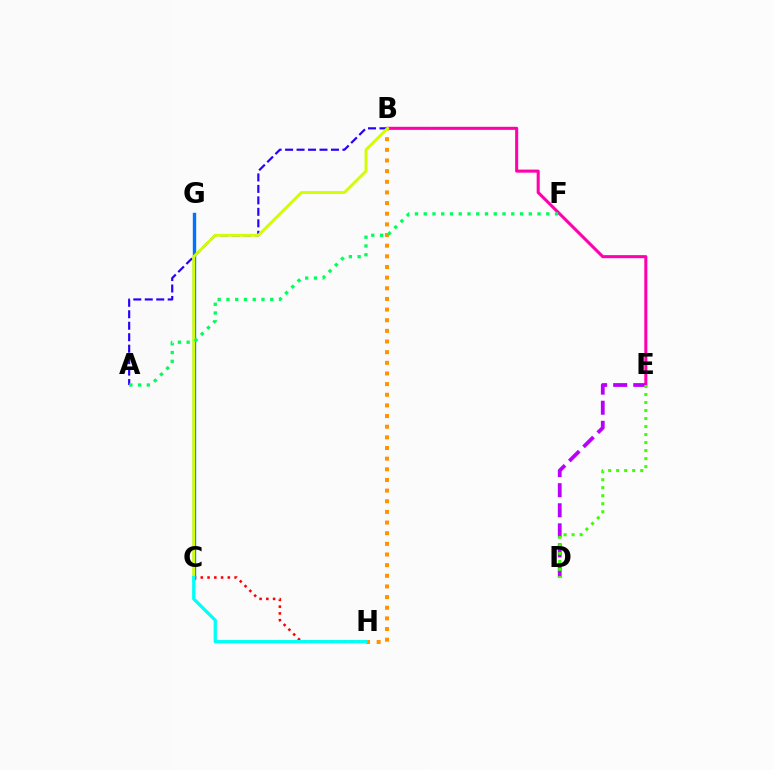{('B', 'E'): [{'color': '#ff00ac', 'line_style': 'solid', 'thickness': 2.21}], ('C', 'G'): [{'color': '#0074ff', 'line_style': 'solid', 'thickness': 2.44}], ('C', 'H'): [{'color': '#ff0000', 'line_style': 'dotted', 'thickness': 1.84}, {'color': '#00fff6', 'line_style': 'solid', 'thickness': 2.34}], ('B', 'H'): [{'color': '#ff9400', 'line_style': 'dotted', 'thickness': 2.89}], ('A', 'B'): [{'color': '#2500ff', 'line_style': 'dashed', 'thickness': 1.56}], ('D', 'E'): [{'color': '#b900ff', 'line_style': 'dashed', 'thickness': 2.73}, {'color': '#3dff00', 'line_style': 'dotted', 'thickness': 2.18}], ('B', 'C'): [{'color': '#d1ff00', 'line_style': 'solid', 'thickness': 2.06}], ('A', 'F'): [{'color': '#00ff5c', 'line_style': 'dotted', 'thickness': 2.38}]}